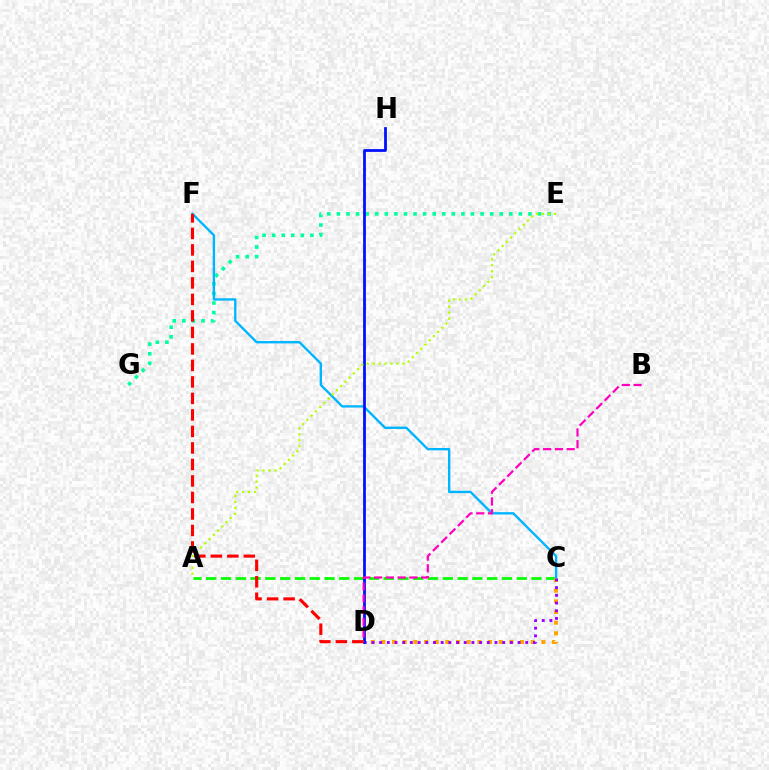{('A', 'C'): [{'color': '#08ff00', 'line_style': 'dashed', 'thickness': 2.01}], ('C', 'D'): [{'color': '#ffa500', 'line_style': 'dotted', 'thickness': 2.9}, {'color': '#9b00ff', 'line_style': 'dotted', 'thickness': 2.09}], ('E', 'G'): [{'color': '#00ff9d', 'line_style': 'dotted', 'thickness': 2.6}], ('C', 'F'): [{'color': '#00b5ff', 'line_style': 'solid', 'thickness': 1.7}], ('D', 'H'): [{'color': '#0010ff', 'line_style': 'solid', 'thickness': 2.0}], ('A', 'E'): [{'color': '#b3ff00', 'line_style': 'dotted', 'thickness': 1.62}], ('D', 'F'): [{'color': '#ff0000', 'line_style': 'dashed', 'thickness': 2.24}], ('B', 'D'): [{'color': '#ff00bd', 'line_style': 'dashed', 'thickness': 1.6}]}